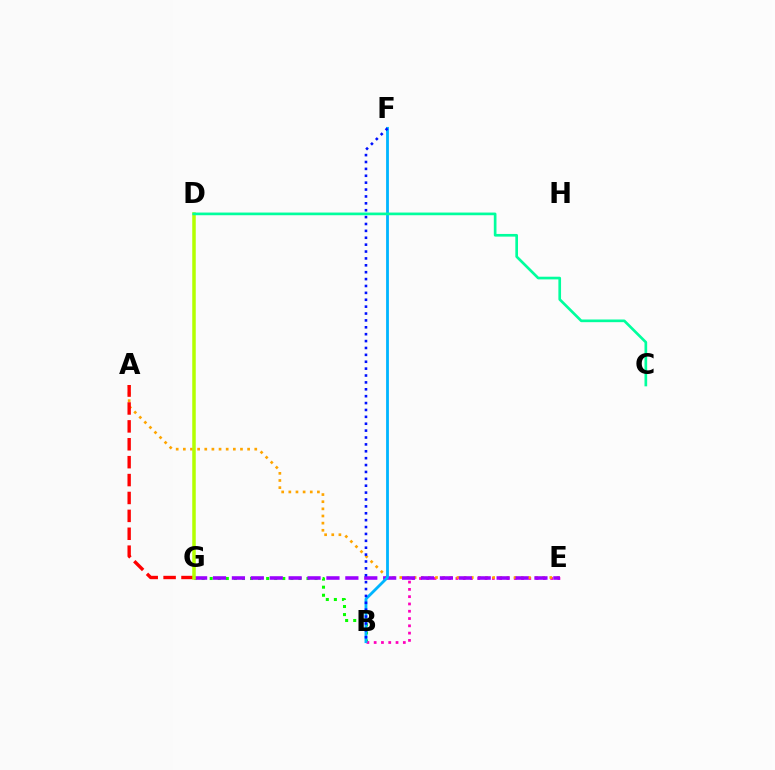{('B', 'G'): [{'color': '#08ff00', 'line_style': 'dotted', 'thickness': 2.19}], ('B', 'E'): [{'color': '#ff00bd', 'line_style': 'dotted', 'thickness': 1.98}], ('A', 'E'): [{'color': '#ffa500', 'line_style': 'dotted', 'thickness': 1.94}], ('E', 'G'): [{'color': '#9b00ff', 'line_style': 'dashed', 'thickness': 2.57}], ('A', 'G'): [{'color': '#ff0000', 'line_style': 'dashed', 'thickness': 2.43}], ('D', 'G'): [{'color': '#b3ff00', 'line_style': 'solid', 'thickness': 2.52}], ('B', 'F'): [{'color': '#00b5ff', 'line_style': 'solid', 'thickness': 2.02}, {'color': '#0010ff', 'line_style': 'dotted', 'thickness': 1.87}], ('C', 'D'): [{'color': '#00ff9d', 'line_style': 'solid', 'thickness': 1.92}]}